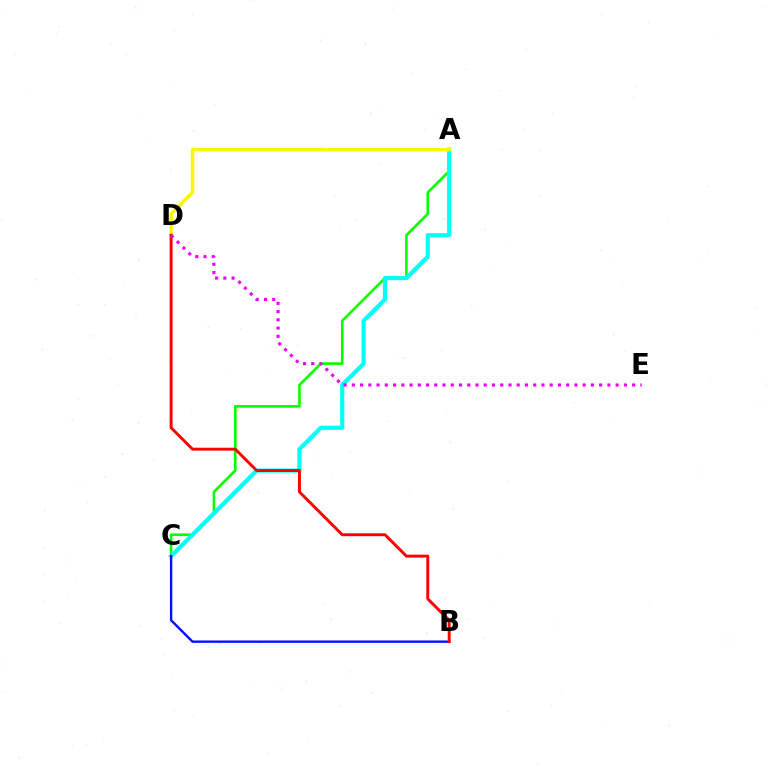{('A', 'C'): [{'color': '#08ff00', 'line_style': 'solid', 'thickness': 1.88}, {'color': '#00fff6', 'line_style': 'solid', 'thickness': 2.98}], ('B', 'C'): [{'color': '#0010ff', 'line_style': 'solid', 'thickness': 1.71}], ('A', 'D'): [{'color': '#fcf500', 'line_style': 'solid', 'thickness': 2.49}], ('B', 'D'): [{'color': '#ff0000', 'line_style': 'solid', 'thickness': 2.11}], ('D', 'E'): [{'color': '#ee00ff', 'line_style': 'dotted', 'thickness': 2.24}]}